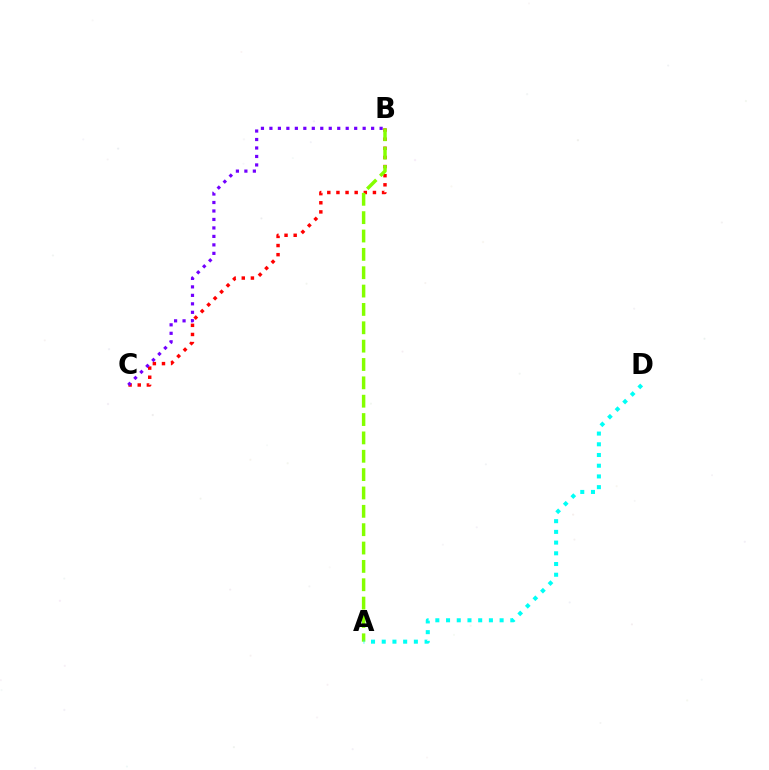{('B', 'C'): [{'color': '#ff0000', 'line_style': 'dotted', 'thickness': 2.48}, {'color': '#7200ff', 'line_style': 'dotted', 'thickness': 2.3}], ('A', 'B'): [{'color': '#84ff00', 'line_style': 'dashed', 'thickness': 2.49}], ('A', 'D'): [{'color': '#00fff6', 'line_style': 'dotted', 'thickness': 2.91}]}